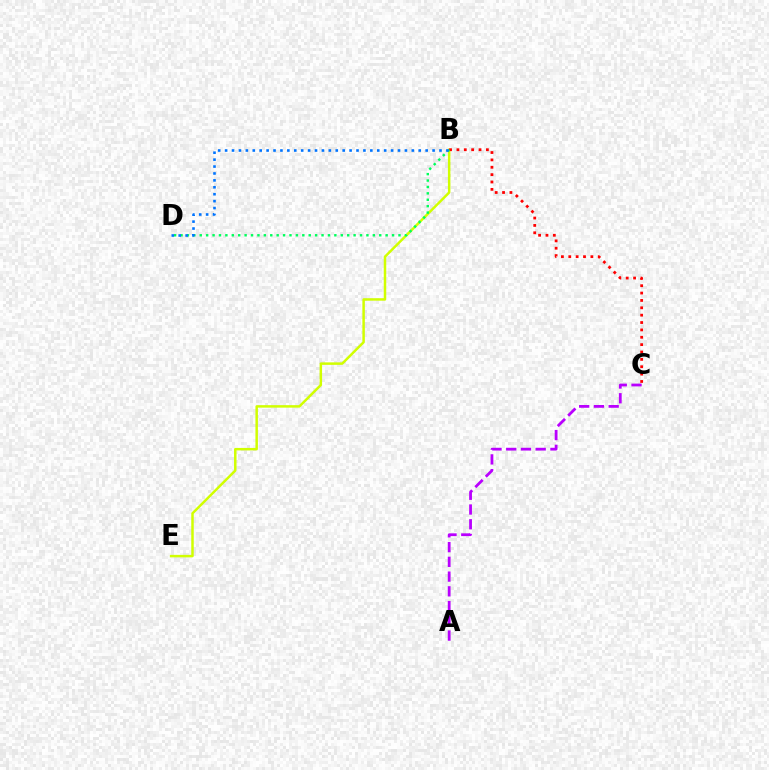{('B', 'E'): [{'color': '#d1ff00', 'line_style': 'solid', 'thickness': 1.79}], ('A', 'C'): [{'color': '#b900ff', 'line_style': 'dashed', 'thickness': 2.0}], ('B', 'C'): [{'color': '#ff0000', 'line_style': 'dotted', 'thickness': 2.0}], ('B', 'D'): [{'color': '#00ff5c', 'line_style': 'dotted', 'thickness': 1.74}, {'color': '#0074ff', 'line_style': 'dotted', 'thickness': 1.88}]}